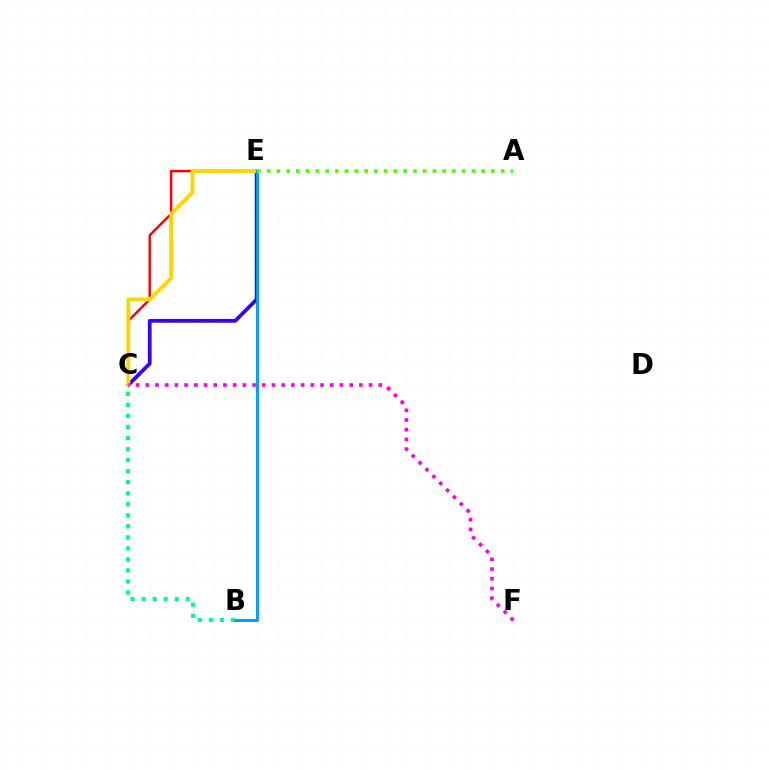{('C', 'E'): [{'color': '#ff0000', 'line_style': 'solid', 'thickness': 1.77}, {'color': '#3700ff', 'line_style': 'solid', 'thickness': 2.72}, {'color': '#ffd500', 'line_style': 'solid', 'thickness': 2.79}], ('B', 'C'): [{'color': '#00ff86', 'line_style': 'dotted', 'thickness': 3.0}], ('B', 'E'): [{'color': '#009eff', 'line_style': 'solid', 'thickness': 2.12}], ('A', 'E'): [{'color': '#4fff00', 'line_style': 'dotted', 'thickness': 2.65}], ('C', 'F'): [{'color': '#ff00ed', 'line_style': 'dotted', 'thickness': 2.64}]}